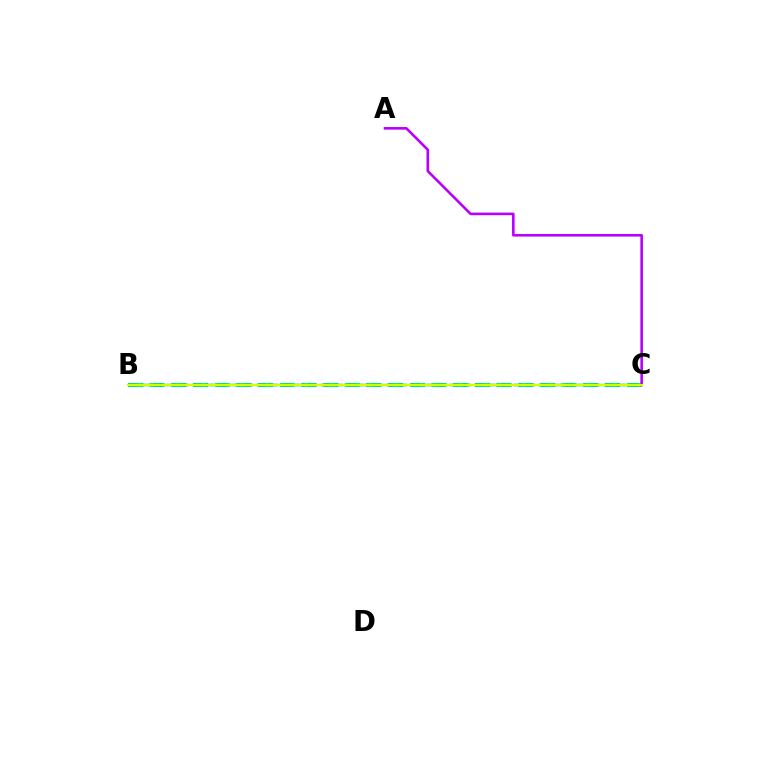{('B', 'C'): [{'color': '#00ff5c', 'line_style': 'dashed', 'thickness': 2.94}, {'color': '#ff0000', 'line_style': 'dotted', 'thickness': 1.55}, {'color': '#0074ff', 'line_style': 'dashed', 'thickness': 1.75}, {'color': '#d1ff00', 'line_style': 'solid', 'thickness': 1.52}], ('A', 'C'): [{'color': '#b900ff', 'line_style': 'solid', 'thickness': 1.87}]}